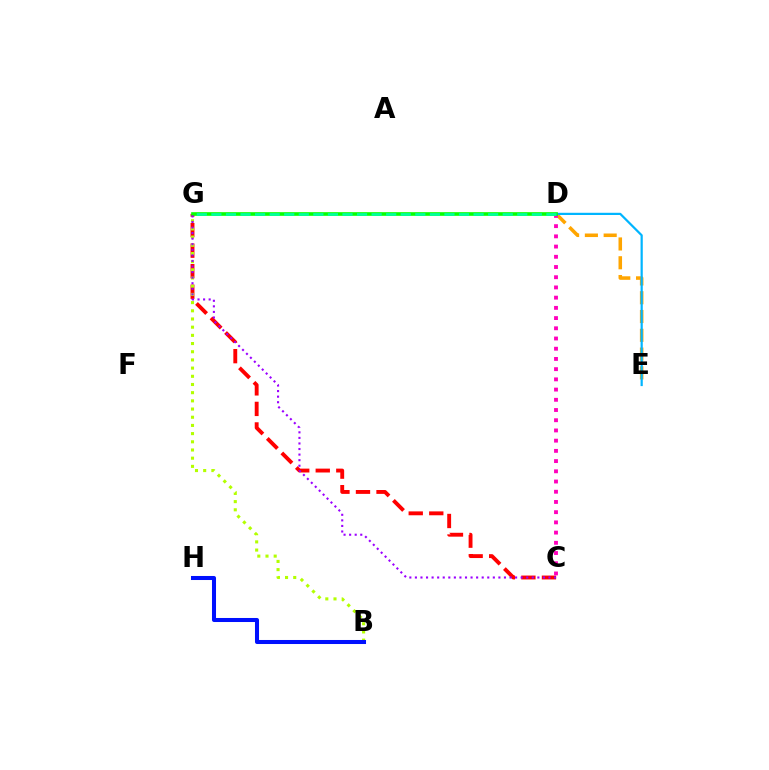{('D', 'E'): [{'color': '#ffa500', 'line_style': 'dashed', 'thickness': 2.55}, {'color': '#00b5ff', 'line_style': 'solid', 'thickness': 1.59}], ('C', 'G'): [{'color': '#ff0000', 'line_style': 'dashed', 'thickness': 2.79}, {'color': '#9b00ff', 'line_style': 'dotted', 'thickness': 1.51}], ('C', 'D'): [{'color': '#ff00bd', 'line_style': 'dotted', 'thickness': 2.78}], ('B', 'G'): [{'color': '#b3ff00', 'line_style': 'dotted', 'thickness': 2.22}], ('B', 'H'): [{'color': '#0010ff', 'line_style': 'solid', 'thickness': 2.91}], ('D', 'G'): [{'color': '#08ff00', 'line_style': 'solid', 'thickness': 2.63}, {'color': '#00ff9d', 'line_style': 'dashed', 'thickness': 1.98}]}